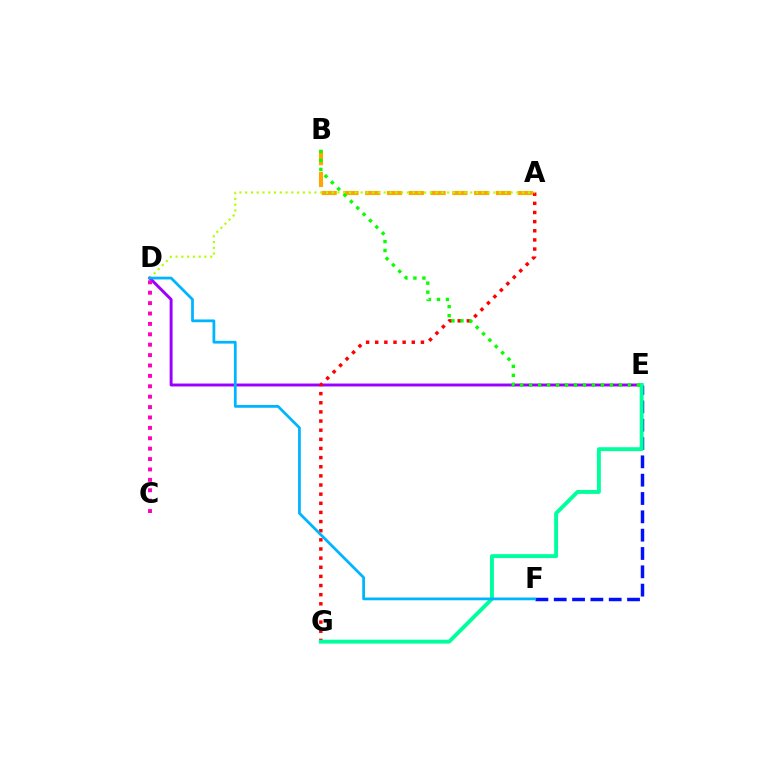{('D', 'E'): [{'color': '#9b00ff', 'line_style': 'solid', 'thickness': 2.11}], ('A', 'G'): [{'color': '#ff0000', 'line_style': 'dotted', 'thickness': 2.48}], ('E', 'F'): [{'color': '#0010ff', 'line_style': 'dashed', 'thickness': 2.49}], ('A', 'B'): [{'color': '#ffa500', 'line_style': 'dashed', 'thickness': 2.96}], ('A', 'D'): [{'color': '#b3ff00', 'line_style': 'dotted', 'thickness': 1.57}], ('E', 'G'): [{'color': '#00ff9d', 'line_style': 'solid', 'thickness': 2.81}], ('D', 'F'): [{'color': '#00b5ff', 'line_style': 'solid', 'thickness': 1.99}], ('B', 'E'): [{'color': '#08ff00', 'line_style': 'dotted', 'thickness': 2.44}], ('C', 'D'): [{'color': '#ff00bd', 'line_style': 'dotted', 'thickness': 2.82}]}